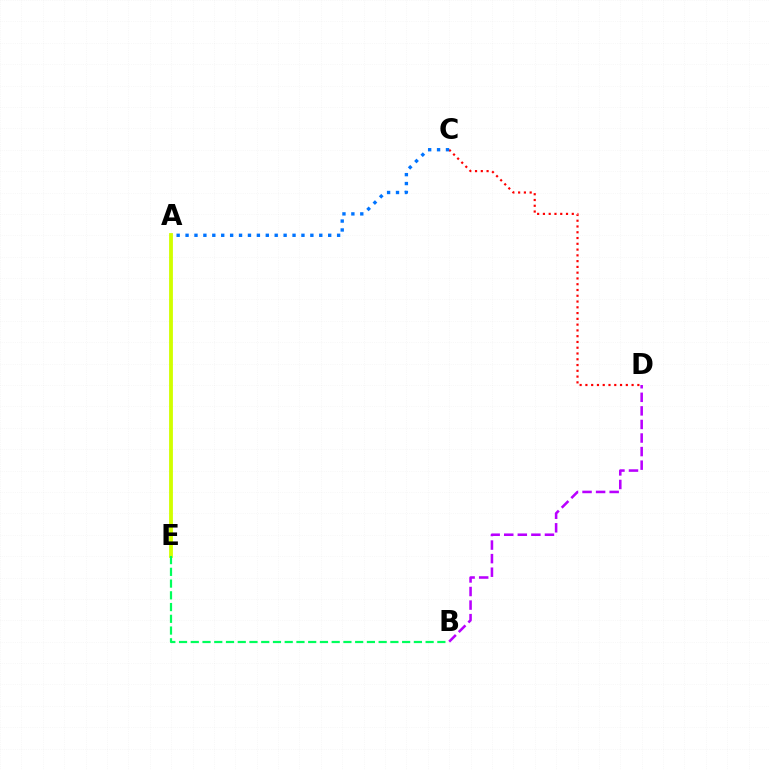{('C', 'D'): [{'color': '#ff0000', 'line_style': 'dotted', 'thickness': 1.57}], ('A', 'E'): [{'color': '#d1ff00', 'line_style': 'solid', 'thickness': 2.75}], ('A', 'C'): [{'color': '#0074ff', 'line_style': 'dotted', 'thickness': 2.42}], ('B', 'E'): [{'color': '#00ff5c', 'line_style': 'dashed', 'thickness': 1.6}], ('B', 'D'): [{'color': '#b900ff', 'line_style': 'dashed', 'thickness': 1.84}]}